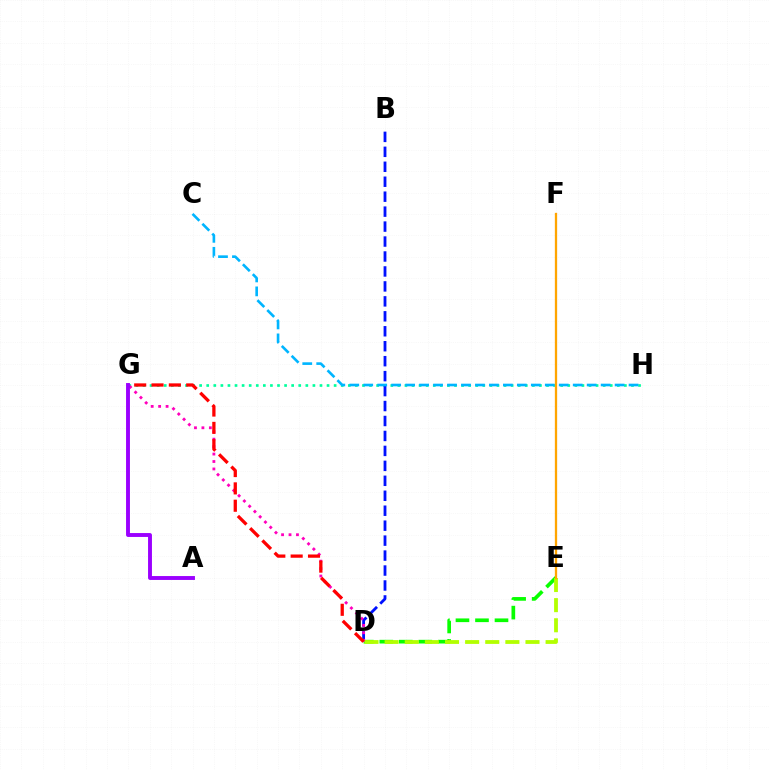{('D', 'E'): [{'color': '#08ff00', 'line_style': 'dashed', 'thickness': 2.65}, {'color': '#b3ff00', 'line_style': 'dashed', 'thickness': 2.73}], ('G', 'H'): [{'color': '#00ff9d', 'line_style': 'dotted', 'thickness': 1.92}], ('B', 'D'): [{'color': '#0010ff', 'line_style': 'dashed', 'thickness': 2.03}], ('D', 'G'): [{'color': '#ff00bd', 'line_style': 'dotted', 'thickness': 2.02}, {'color': '#ff0000', 'line_style': 'dashed', 'thickness': 2.36}], ('C', 'H'): [{'color': '#00b5ff', 'line_style': 'dashed', 'thickness': 1.9}], ('E', 'F'): [{'color': '#ffa500', 'line_style': 'solid', 'thickness': 1.65}], ('A', 'G'): [{'color': '#9b00ff', 'line_style': 'solid', 'thickness': 2.81}]}